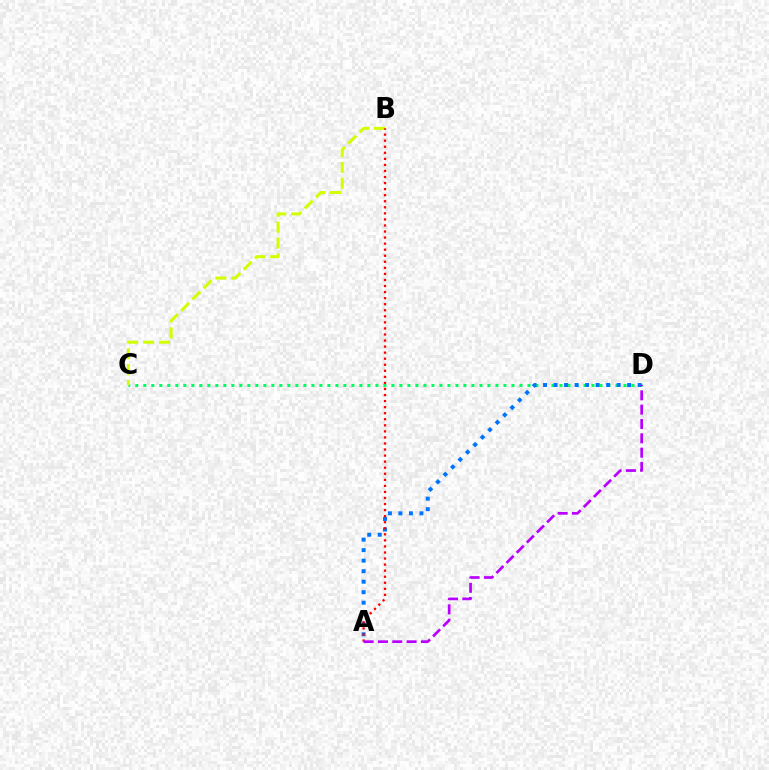{('C', 'D'): [{'color': '#00ff5c', 'line_style': 'dotted', 'thickness': 2.17}], ('B', 'C'): [{'color': '#d1ff00', 'line_style': 'dashed', 'thickness': 2.16}], ('A', 'D'): [{'color': '#0074ff', 'line_style': 'dotted', 'thickness': 2.86}, {'color': '#b900ff', 'line_style': 'dashed', 'thickness': 1.95}], ('A', 'B'): [{'color': '#ff0000', 'line_style': 'dotted', 'thickness': 1.65}]}